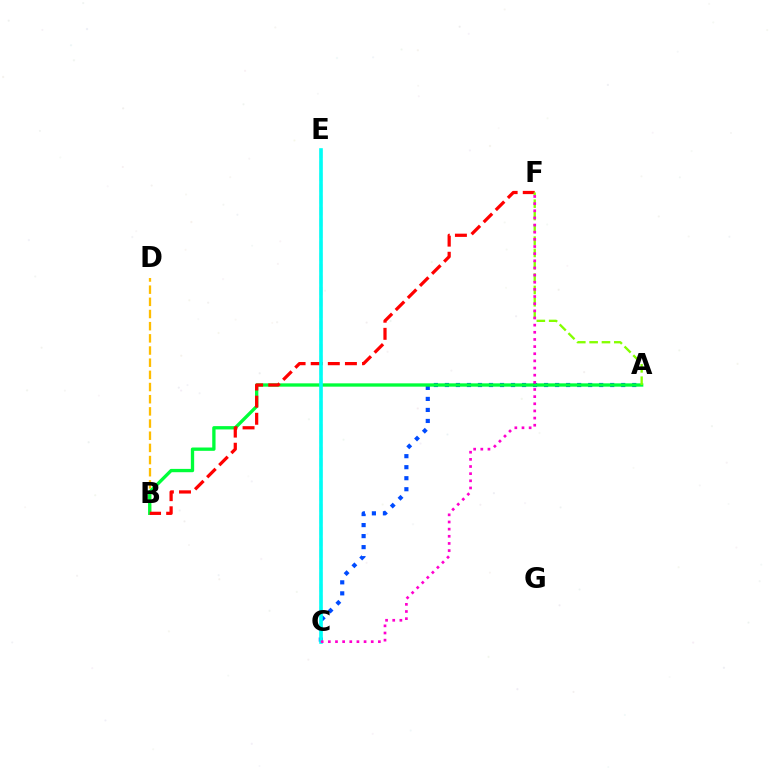{('A', 'C'): [{'color': '#004bff', 'line_style': 'dotted', 'thickness': 2.99}], ('B', 'D'): [{'color': '#ffbd00', 'line_style': 'dashed', 'thickness': 1.65}], ('A', 'B'): [{'color': '#00ff39', 'line_style': 'solid', 'thickness': 2.39}], ('B', 'F'): [{'color': '#ff0000', 'line_style': 'dashed', 'thickness': 2.32}], ('A', 'F'): [{'color': '#84ff00', 'line_style': 'dashed', 'thickness': 1.68}], ('C', 'E'): [{'color': '#7200ff', 'line_style': 'dashed', 'thickness': 1.55}, {'color': '#00fff6', 'line_style': 'solid', 'thickness': 2.61}], ('C', 'F'): [{'color': '#ff00cf', 'line_style': 'dotted', 'thickness': 1.94}]}